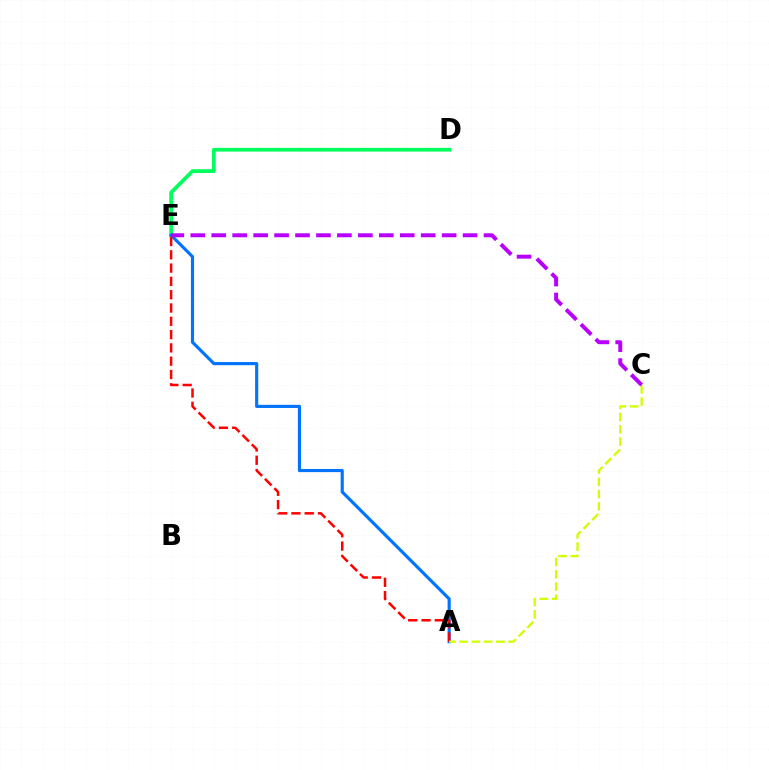{('D', 'E'): [{'color': '#00ff5c', 'line_style': 'solid', 'thickness': 2.68}], ('A', 'E'): [{'color': '#0074ff', 'line_style': 'solid', 'thickness': 2.26}, {'color': '#ff0000', 'line_style': 'dashed', 'thickness': 1.81}], ('A', 'C'): [{'color': '#d1ff00', 'line_style': 'dashed', 'thickness': 1.67}], ('C', 'E'): [{'color': '#b900ff', 'line_style': 'dashed', 'thickness': 2.85}]}